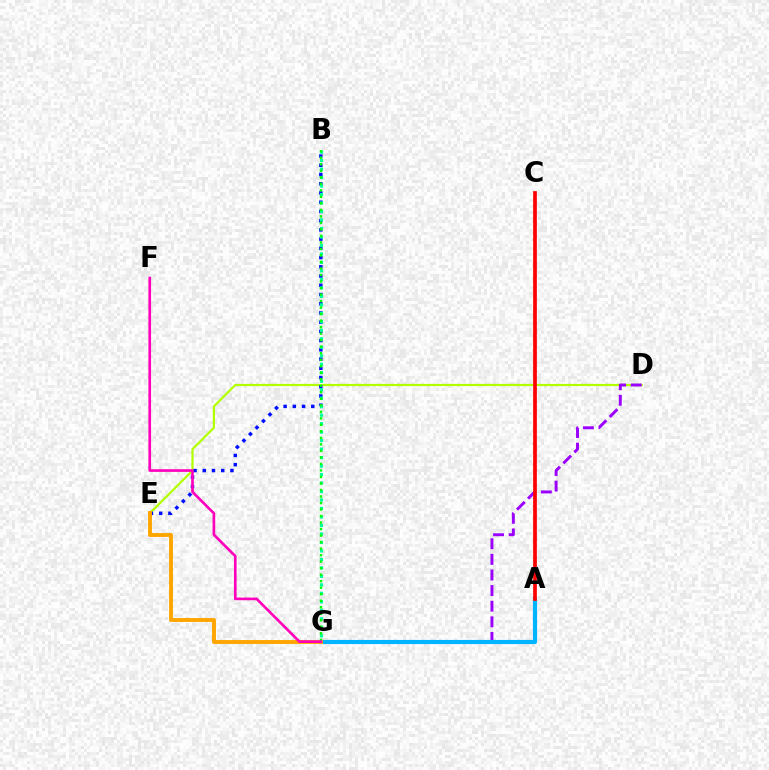{('D', 'E'): [{'color': '#b3ff00', 'line_style': 'solid', 'thickness': 1.6}], ('D', 'G'): [{'color': '#9b00ff', 'line_style': 'dashed', 'thickness': 2.12}], ('B', 'E'): [{'color': '#0010ff', 'line_style': 'dotted', 'thickness': 2.51}], ('A', 'G'): [{'color': '#00b5ff', 'line_style': 'solid', 'thickness': 2.98}], ('A', 'C'): [{'color': '#ff0000', 'line_style': 'solid', 'thickness': 2.68}], ('E', 'G'): [{'color': '#ffa500', 'line_style': 'solid', 'thickness': 2.81}], ('B', 'G'): [{'color': '#00ff9d', 'line_style': 'dotted', 'thickness': 2.31}, {'color': '#08ff00', 'line_style': 'dotted', 'thickness': 1.77}], ('F', 'G'): [{'color': '#ff00bd', 'line_style': 'solid', 'thickness': 1.92}]}